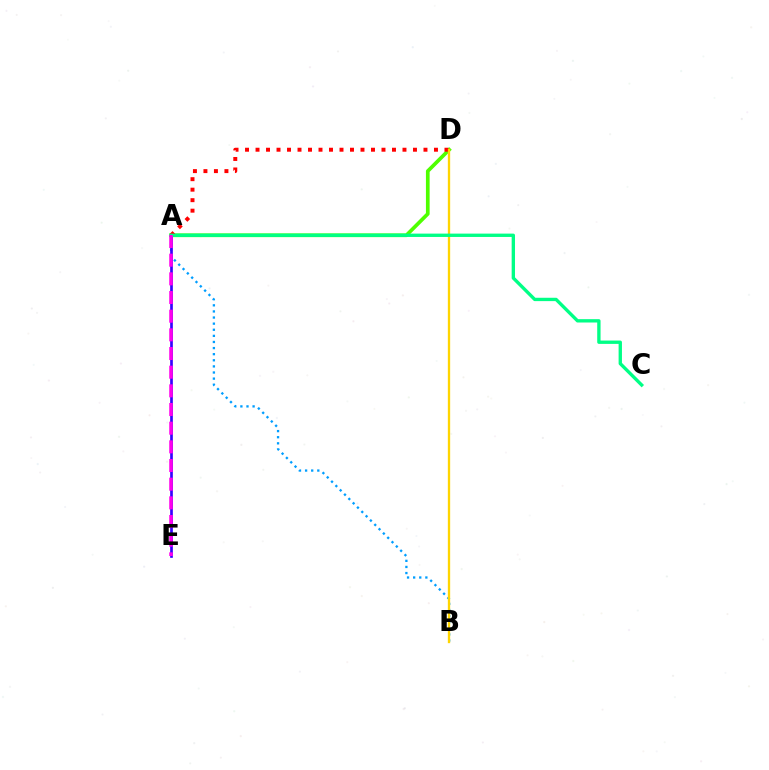{('A', 'D'): [{'color': '#4fff00', 'line_style': 'solid', 'thickness': 2.66}, {'color': '#ff0000', 'line_style': 'dotted', 'thickness': 2.85}], ('A', 'B'): [{'color': '#009eff', 'line_style': 'dotted', 'thickness': 1.66}], ('A', 'E'): [{'color': '#3700ff', 'line_style': 'solid', 'thickness': 1.93}, {'color': '#ff00ed', 'line_style': 'dashed', 'thickness': 2.54}], ('B', 'D'): [{'color': '#ffd500', 'line_style': 'solid', 'thickness': 1.67}], ('A', 'C'): [{'color': '#00ff86', 'line_style': 'solid', 'thickness': 2.41}]}